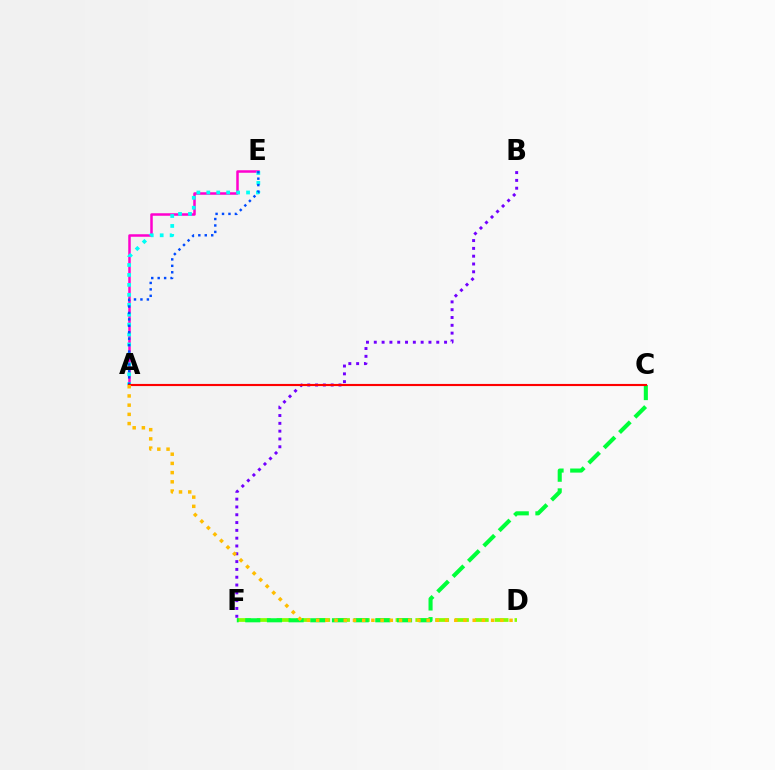{('B', 'F'): [{'color': '#7200ff', 'line_style': 'dotted', 'thickness': 2.12}], ('A', 'E'): [{'color': '#ff00cf', 'line_style': 'solid', 'thickness': 1.8}, {'color': '#00fff6', 'line_style': 'dotted', 'thickness': 2.7}, {'color': '#004bff', 'line_style': 'dotted', 'thickness': 1.75}], ('D', 'F'): [{'color': '#84ff00', 'line_style': 'dashed', 'thickness': 2.69}], ('C', 'F'): [{'color': '#00ff39', 'line_style': 'dashed', 'thickness': 2.94}], ('A', 'C'): [{'color': '#ff0000', 'line_style': 'solid', 'thickness': 1.54}], ('A', 'D'): [{'color': '#ffbd00', 'line_style': 'dotted', 'thickness': 2.5}]}